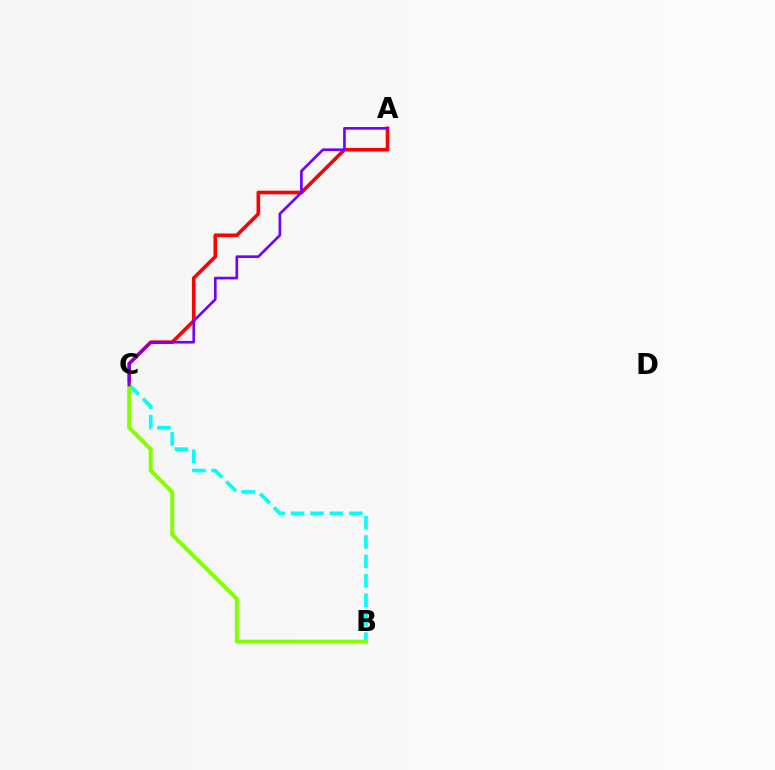{('A', 'C'): [{'color': '#ff0000', 'line_style': 'solid', 'thickness': 2.61}, {'color': '#7200ff', 'line_style': 'solid', 'thickness': 1.91}], ('B', 'C'): [{'color': '#00fff6', 'line_style': 'dashed', 'thickness': 2.64}, {'color': '#84ff00', 'line_style': 'solid', 'thickness': 2.85}]}